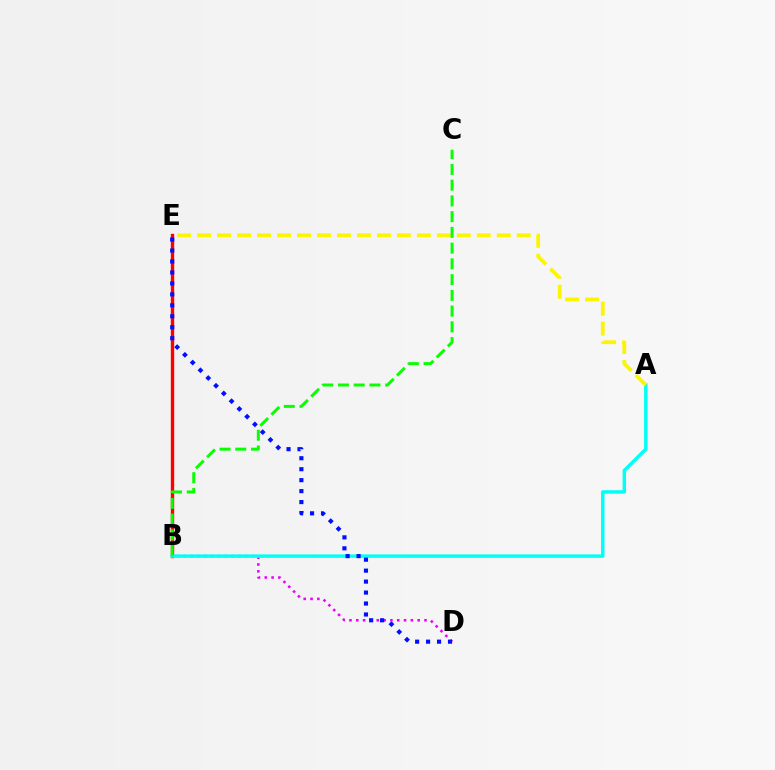{('B', 'E'): [{'color': '#ff0000', 'line_style': 'solid', 'thickness': 2.42}], ('B', 'D'): [{'color': '#ee00ff', 'line_style': 'dotted', 'thickness': 1.85}], ('A', 'B'): [{'color': '#00fff6', 'line_style': 'solid', 'thickness': 2.48}], ('A', 'E'): [{'color': '#fcf500', 'line_style': 'dashed', 'thickness': 2.71}], ('B', 'C'): [{'color': '#08ff00', 'line_style': 'dashed', 'thickness': 2.14}], ('D', 'E'): [{'color': '#0010ff', 'line_style': 'dotted', 'thickness': 2.98}]}